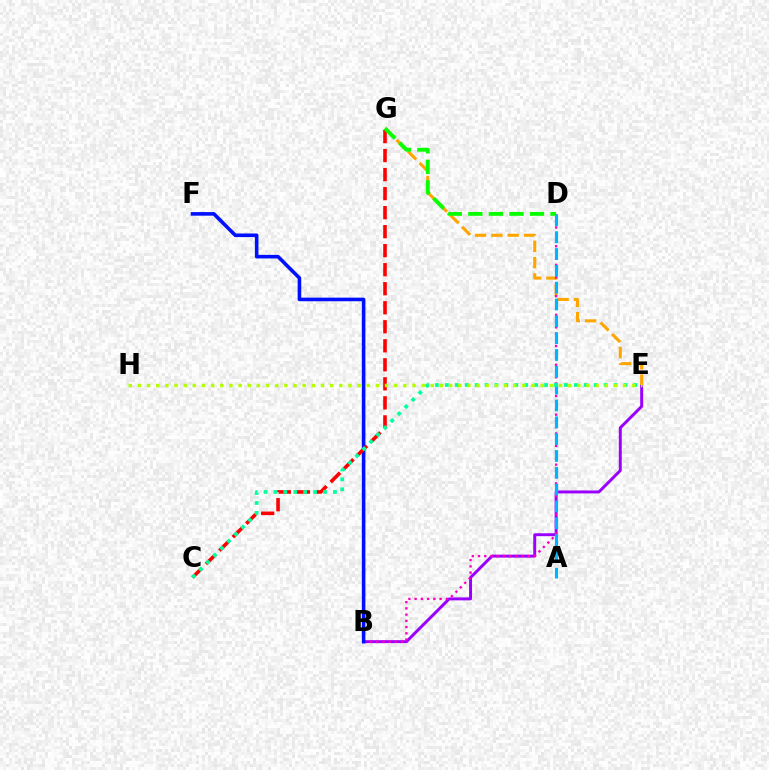{('B', 'E'): [{'color': '#9b00ff', 'line_style': 'solid', 'thickness': 2.12}], ('E', 'G'): [{'color': '#ffa500', 'line_style': 'dashed', 'thickness': 2.21}], ('B', 'D'): [{'color': '#ff00bd', 'line_style': 'dotted', 'thickness': 1.7}], ('A', 'D'): [{'color': '#00b5ff', 'line_style': 'dashed', 'thickness': 2.29}], ('B', 'F'): [{'color': '#0010ff', 'line_style': 'solid', 'thickness': 2.59}], ('C', 'G'): [{'color': '#ff0000', 'line_style': 'dashed', 'thickness': 2.58}], ('D', 'G'): [{'color': '#08ff00', 'line_style': 'dashed', 'thickness': 2.79}], ('C', 'E'): [{'color': '#00ff9d', 'line_style': 'dotted', 'thickness': 2.7}], ('E', 'H'): [{'color': '#b3ff00', 'line_style': 'dotted', 'thickness': 2.49}]}